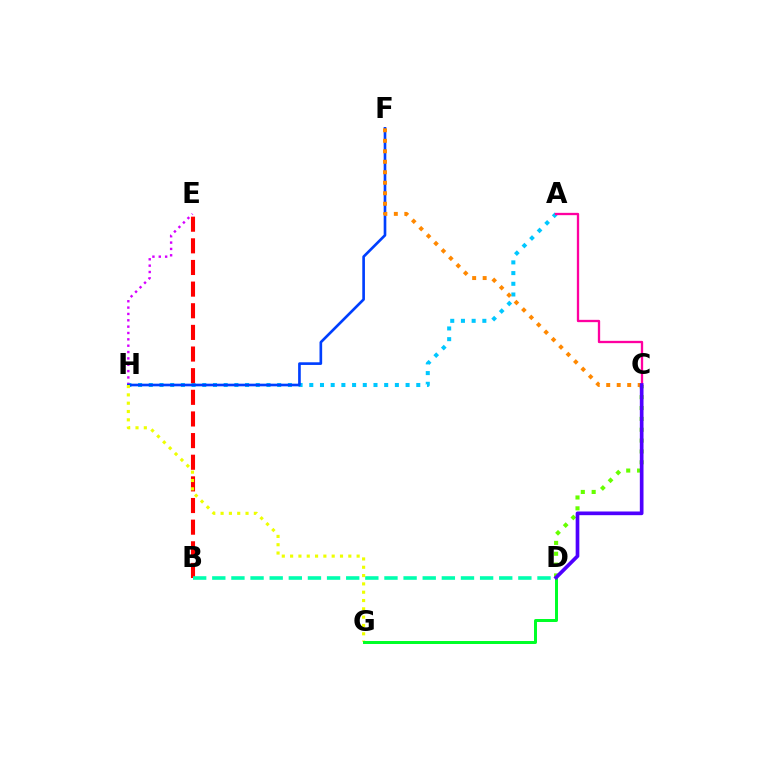{('A', 'H'): [{'color': '#00c7ff', 'line_style': 'dotted', 'thickness': 2.91}], ('E', 'H'): [{'color': '#d600ff', 'line_style': 'dotted', 'thickness': 1.73}], ('C', 'D'): [{'color': '#66ff00', 'line_style': 'dotted', 'thickness': 2.95}, {'color': '#4f00ff', 'line_style': 'solid', 'thickness': 2.65}], ('B', 'E'): [{'color': '#ff0000', 'line_style': 'dashed', 'thickness': 2.94}], ('B', 'D'): [{'color': '#00ffaf', 'line_style': 'dashed', 'thickness': 2.6}], ('F', 'H'): [{'color': '#003fff', 'line_style': 'solid', 'thickness': 1.91}], ('C', 'F'): [{'color': '#ff8800', 'line_style': 'dotted', 'thickness': 2.85}], ('G', 'H'): [{'color': '#eeff00', 'line_style': 'dotted', 'thickness': 2.26}], ('A', 'C'): [{'color': '#ff00a0', 'line_style': 'solid', 'thickness': 1.66}], ('D', 'G'): [{'color': '#00ff27', 'line_style': 'solid', 'thickness': 2.15}]}